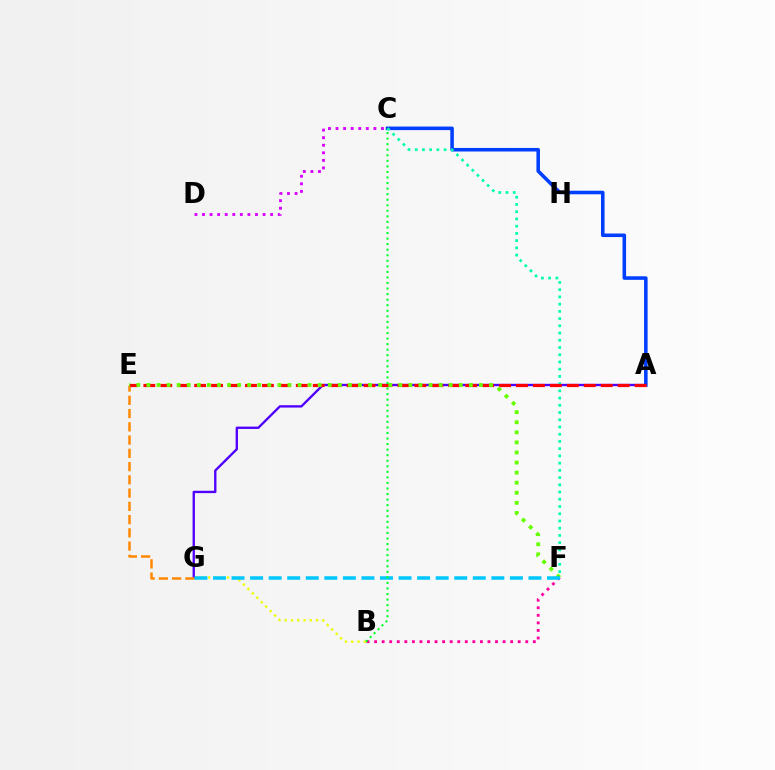{('C', 'D'): [{'color': '#d600ff', 'line_style': 'dotted', 'thickness': 2.06}], ('A', 'G'): [{'color': '#4f00ff', 'line_style': 'solid', 'thickness': 1.69}], ('E', 'G'): [{'color': '#ff8800', 'line_style': 'dashed', 'thickness': 1.8}], ('A', 'C'): [{'color': '#003fff', 'line_style': 'solid', 'thickness': 2.56}], ('C', 'F'): [{'color': '#00ffaf', 'line_style': 'dotted', 'thickness': 1.96}], ('A', 'E'): [{'color': '#ff0000', 'line_style': 'dashed', 'thickness': 2.3}], ('E', 'F'): [{'color': '#66ff00', 'line_style': 'dotted', 'thickness': 2.74}], ('B', 'F'): [{'color': '#ff00a0', 'line_style': 'dotted', 'thickness': 2.05}], ('B', 'G'): [{'color': '#eeff00', 'line_style': 'dotted', 'thickness': 1.71}], ('F', 'G'): [{'color': '#00c7ff', 'line_style': 'dashed', 'thickness': 2.52}], ('B', 'C'): [{'color': '#00ff27', 'line_style': 'dotted', 'thickness': 1.51}]}